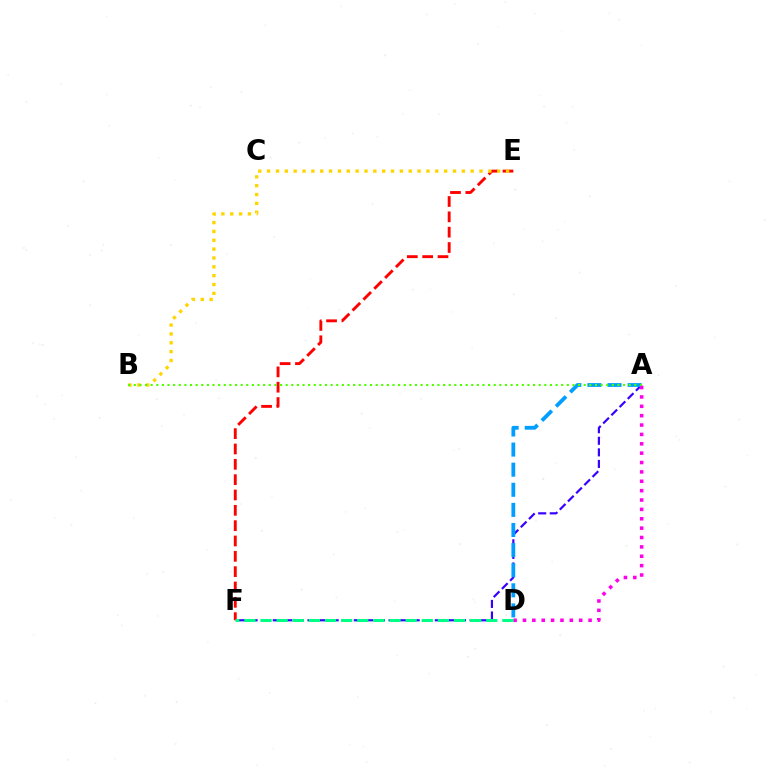{('E', 'F'): [{'color': '#ff0000', 'line_style': 'dashed', 'thickness': 2.08}], ('A', 'F'): [{'color': '#3700ff', 'line_style': 'dashed', 'thickness': 1.57}], ('B', 'E'): [{'color': '#ffd500', 'line_style': 'dotted', 'thickness': 2.4}], ('A', 'D'): [{'color': '#009eff', 'line_style': 'dashed', 'thickness': 2.73}, {'color': '#ff00ed', 'line_style': 'dotted', 'thickness': 2.55}], ('A', 'B'): [{'color': '#4fff00', 'line_style': 'dotted', 'thickness': 1.53}], ('D', 'F'): [{'color': '#00ff86', 'line_style': 'dashed', 'thickness': 2.19}]}